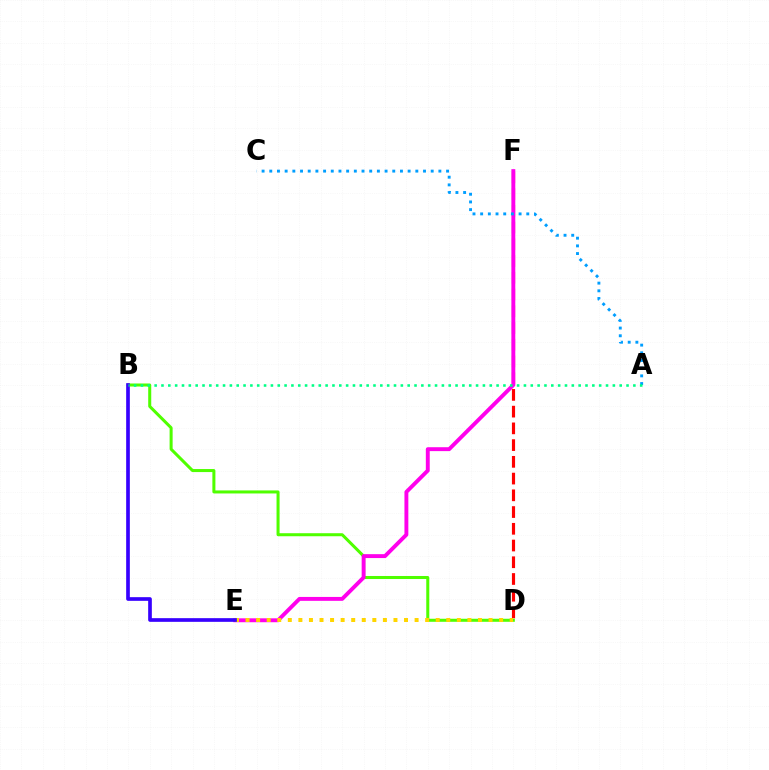{('D', 'F'): [{'color': '#ff0000', 'line_style': 'dashed', 'thickness': 2.27}], ('B', 'D'): [{'color': '#4fff00', 'line_style': 'solid', 'thickness': 2.18}], ('E', 'F'): [{'color': '#ff00ed', 'line_style': 'solid', 'thickness': 2.81}], ('A', 'C'): [{'color': '#009eff', 'line_style': 'dotted', 'thickness': 2.09}], ('D', 'E'): [{'color': '#ffd500', 'line_style': 'dotted', 'thickness': 2.87}], ('B', 'E'): [{'color': '#3700ff', 'line_style': 'solid', 'thickness': 2.64}], ('A', 'B'): [{'color': '#00ff86', 'line_style': 'dotted', 'thickness': 1.86}]}